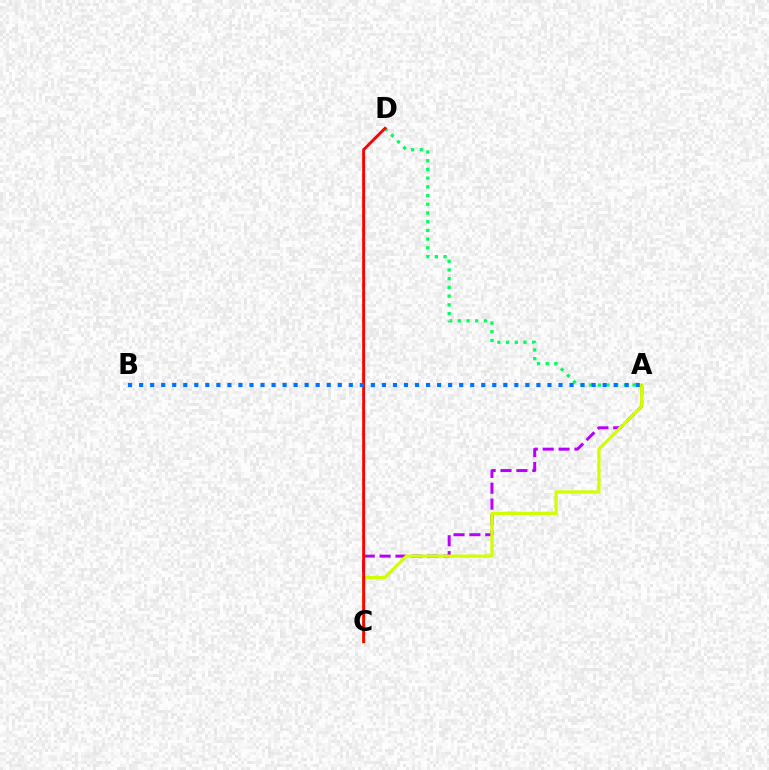{('A', 'C'): [{'color': '#b900ff', 'line_style': 'dashed', 'thickness': 2.16}, {'color': '#d1ff00', 'line_style': 'solid', 'thickness': 2.32}], ('A', 'D'): [{'color': '#00ff5c', 'line_style': 'dotted', 'thickness': 2.37}], ('C', 'D'): [{'color': '#ff0000', 'line_style': 'solid', 'thickness': 2.08}], ('A', 'B'): [{'color': '#0074ff', 'line_style': 'dotted', 'thickness': 3.0}]}